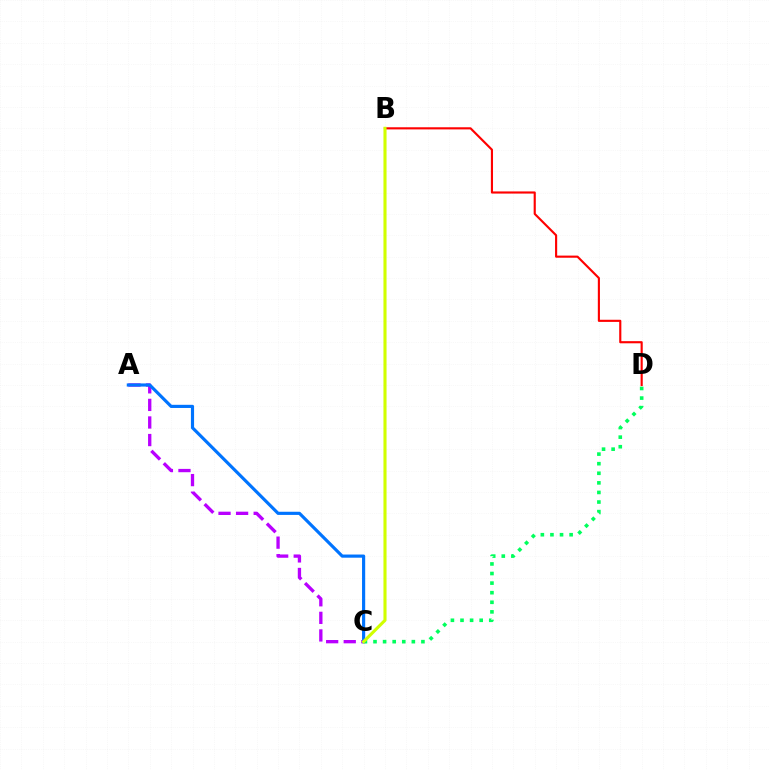{('C', 'D'): [{'color': '#00ff5c', 'line_style': 'dotted', 'thickness': 2.6}], ('B', 'D'): [{'color': '#ff0000', 'line_style': 'solid', 'thickness': 1.54}], ('A', 'C'): [{'color': '#b900ff', 'line_style': 'dashed', 'thickness': 2.39}, {'color': '#0074ff', 'line_style': 'solid', 'thickness': 2.27}], ('B', 'C'): [{'color': '#d1ff00', 'line_style': 'solid', 'thickness': 2.23}]}